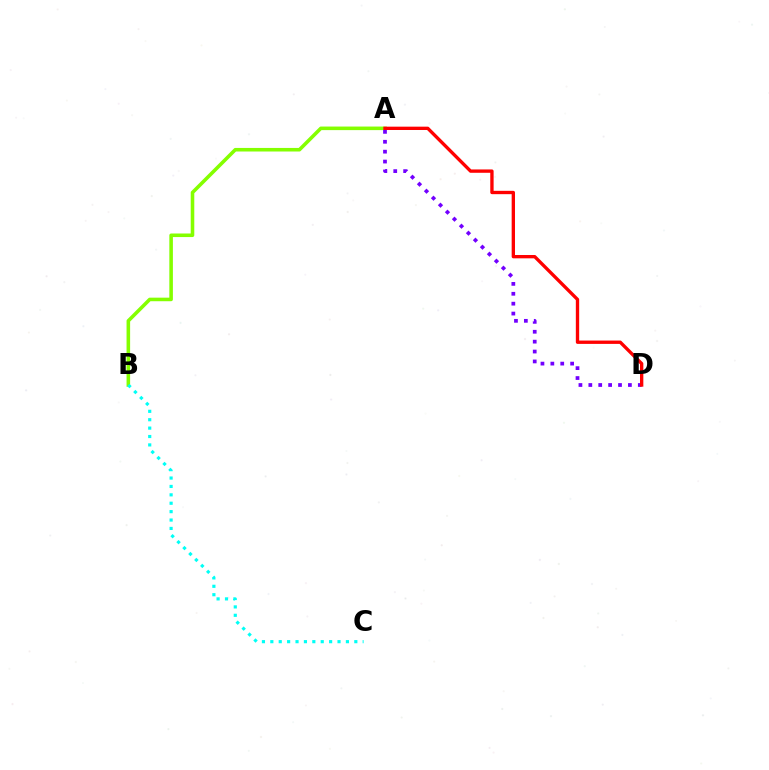{('A', 'B'): [{'color': '#84ff00', 'line_style': 'solid', 'thickness': 2.57}], ('A', 'D'): [{'color': '#7200ff', 'line_style': 'dotted', 'thickness': 2.69}, {'color': '#ff0000', 'line_style': 'solid', 'thickness': 2.41}], ('B', 'C'): [{'color': '#00fff6', 'line_style': 'dotted', 'thickness': 2.28}]}